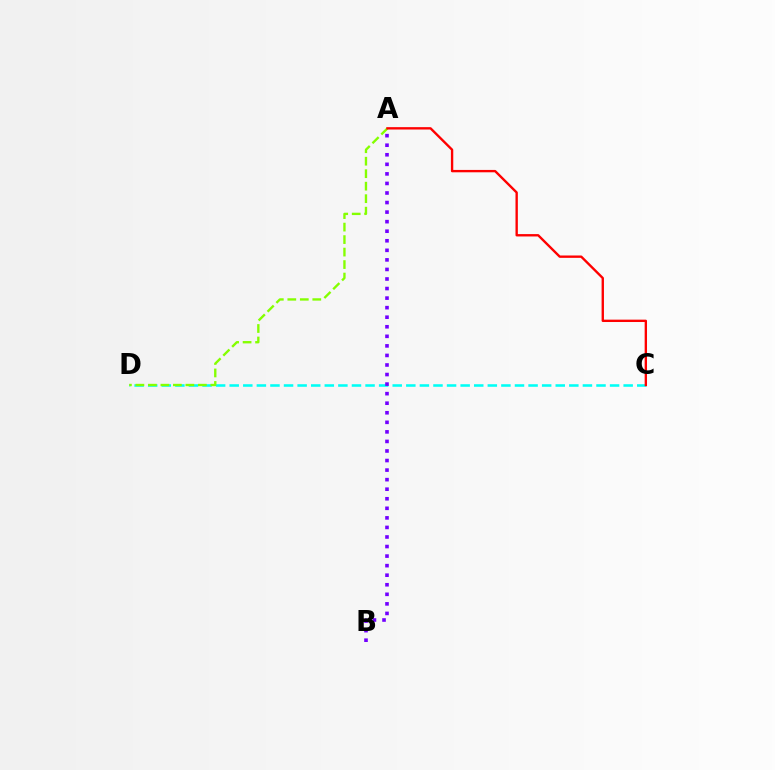{('C', 'D'): [{'color': '#00fff6', 'line_style': 'dashed', 'thickness': 1.85}], ('A', 'D'): [{'color': '#84ff00', 'line_style': 'dashed', 'thickness': 1.7}], ('A', 'B'): [{'color': '#7200ff', 'line_style': 'dotted', 'thickness': 2.6}], ('A', 'C'): [{'color': '#ff0000', 'line_style': 'solid', 'thickness': 1.7}]}